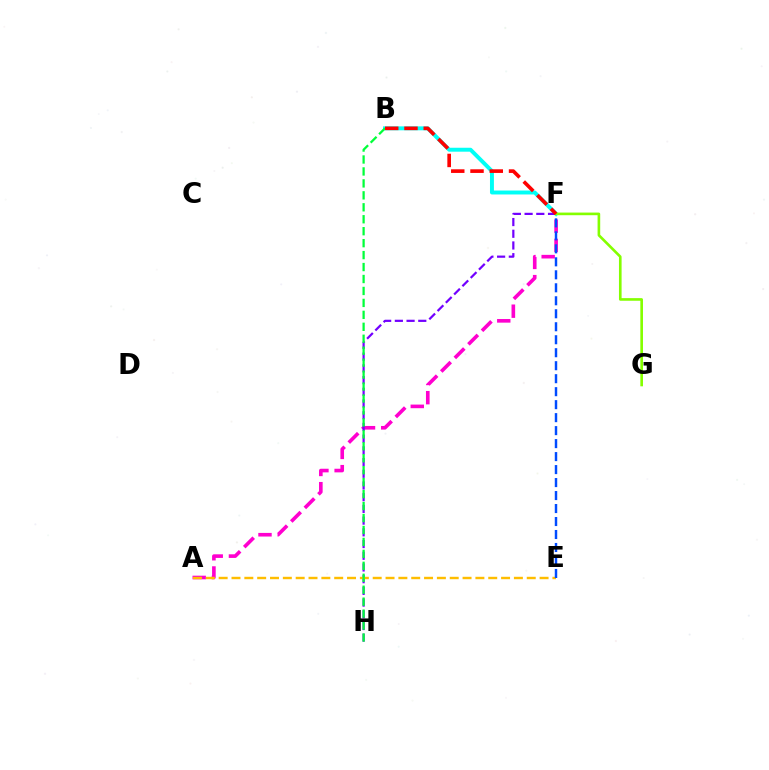{('B', 'F'): [{'color': '#00fff6', 'line_style': 'solid', 'thickness': 2.83}, {'color': '#ff0000', 'line_style': 'dashed', 'thickness': 2.62}], ('A', 'F'): [{'color': '#ff00cf', 'line_style': 'dashed', 'thickness': 2.61}], ('F', 'H'): [{'color': '#7200ff', 'line_style': 'dashed', 'thickness': 1.59}], ('A', 'E'): [{'color': '#ffbd00', 'line_style': 'dashed', 'thickness': 1.74}], ('E', 'F'): [{'color': '#004bff', 'line_style': 'dashed', 'thickness': 1.76}], ('B', 'H'): [{'color': '#00ff39', 'line_style': 'dashed', 'thickness': 1.62}], ('F', 'G'): [{'color': '#84ff00', 'line_style': 'solid', 'thickness': 1.9}]}